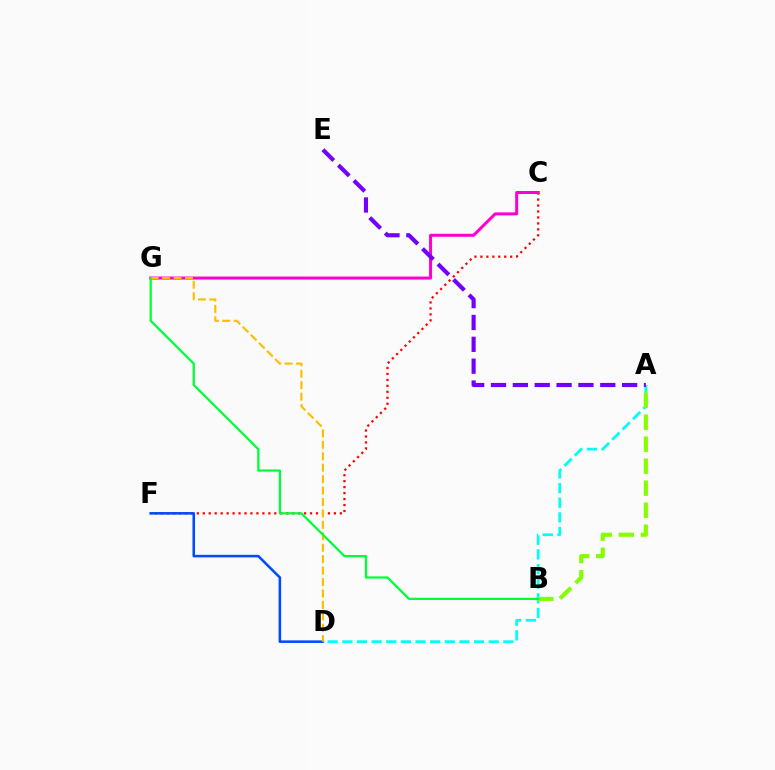{('C', 'F'): [{'color': '#ff0000', 'line_style': 'dotted', 'thickness': 1.62}], ('C', 'G'): [{'color': '#ff00cf', 'line_style': 'solid', 'thickness': 2.17}], ('D', 'F'): [{'color': '#004bff', 'line_style': 'solid', 'thickness': 1.85}], ('A', 'D'): [{'color': '#00fff6', 'line_style': 'dashed', 'thickness': 1.99}], ('A', 'B'): [{'color': '#84ff00', 'line_style': 'dashed', 'thickness': 2.99}], ('D', 'G'): [{'color': '#ffbd00', 'line_style': 'dashed', 'thickness': 1.55}], ('B', 'G'): [{'color': '#00ff39', 'line_style': 'solid', 'thickness': 1.63}], ('A', 'E'): [{'color': '#7200ff', 'line_style': 'dashed', 'thickness': 2.97}]}